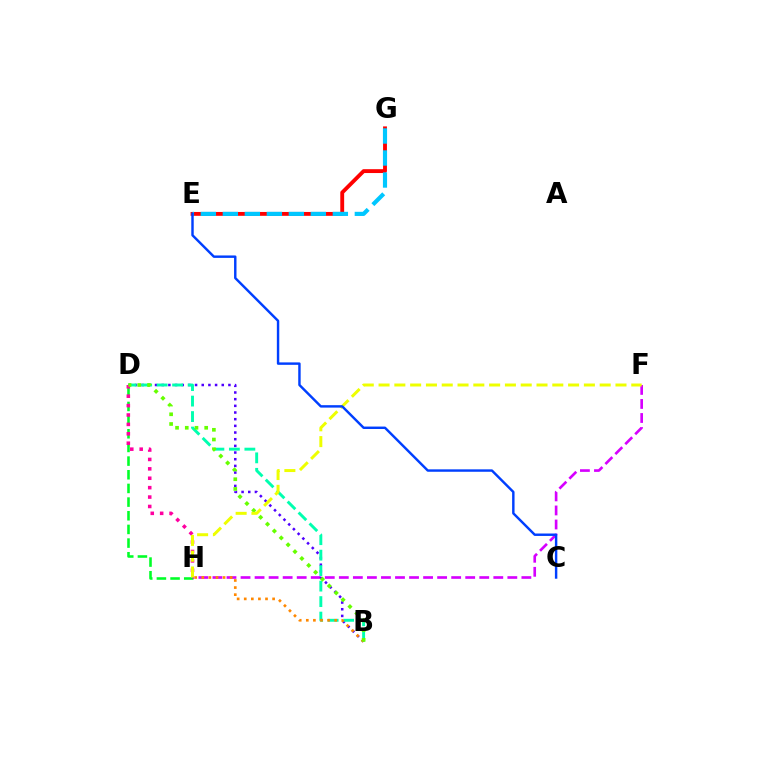{('D', 'H'): [{'color': '#00ff27', 'line_style': 'dashed', 'thickness': 1.86}, {'color': '#ff00a0', 'line_style': 'dotted', 'thickness': 2.56}], ('F', 'H'): [{'color': '#d600ff', 'line_style': 'dashed', 'thickness': 1.91}, {'color': '#eeff00', 'line_style': 'dashed', 'thickness': 2.15}], ('B', 'D'): [{'color': '#4f00ff', 'line_style': 'dotted', 'thickness': 1.81}, {'color': '#00ffaf', 'line_style': 'dashed', 'thickness': 2.1}, {'color': '#66ff00', 'line_style': 'dotted', 'thickness': 2.64}], ('E', 'G'): [{'color': '#ff0000', 'line_style': 'solid', 'thickness': 2.78}, {'color': '#00c7ff', 'line_style': 'dashed', 'thickness': 2.99}], ('B', 'H'): [{'color': '#ff8800', 'line_style': 'dotted', 'thickness': 1.93}], ('C', 'E'): [{'color': '#003fff', 'line_style': 'solid', 'thickness': 1.75}]}